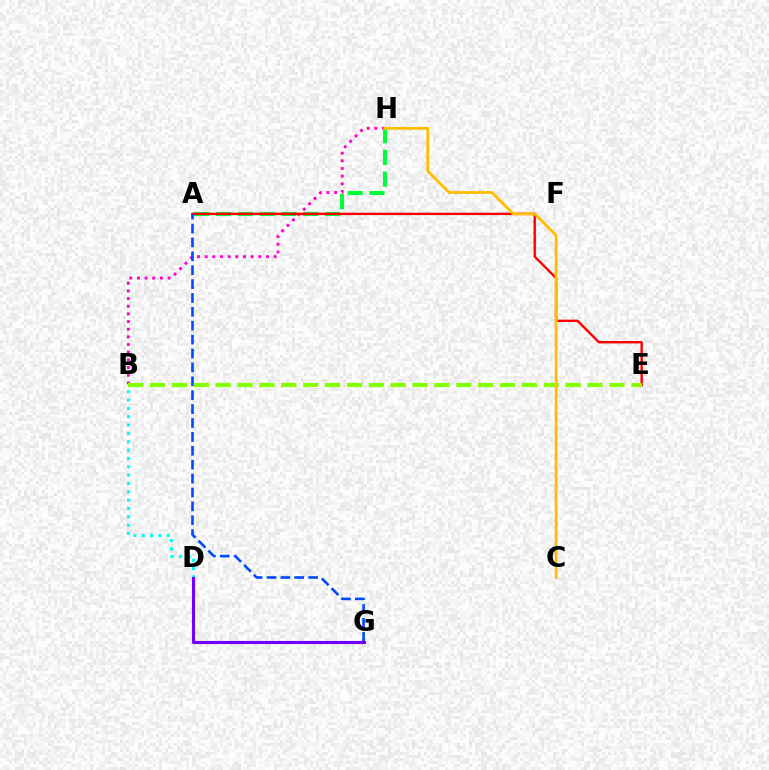{('B', 'H'): [{'color': '#ff00cf', 'line_style': 'dotted', 'thickness': 2.08}], ('A', 'H'): [{'color': '#00ff39', 'line_style': 'dashed', 'thickness': 2.96}], ('A', 'E'): [{'color': '#ff0000', 'line_style': 'solid', 'thickness': 1.72}], ('B', 'D'): [{'color': '#00fff6', 'line_style': 'dotted', 'thickness': 2.27}], ('A', 'G'): [{'color': '#004bff', 'line_style': 'dashed', 'thickness': 1.89}], ('D', 'G'): [{'color': '#7200ff', 'line_style': 'solid', 'thickness': 2.25}], ('B', 'E'): [{'color': '#84ff00', 'line_style': 'dashed', 'thickness': 2.97}], ('C', 'H'): [{'color': '#ffbd00', 'line_style': 'solid', 'thickness': 2.01}]}